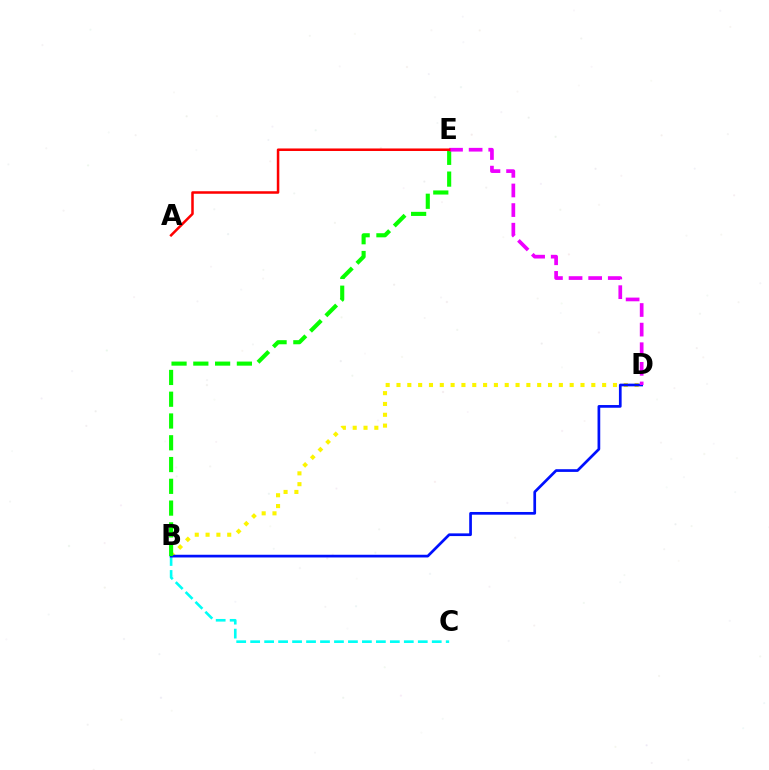{('B', 'D'): [{'color': '#fcf500', 'line_style': 'dotted', 'thickness': 2.94}, {'color': '#0010ff', 'line_style': 'solid', 'thickness': 1.95}], ('B', 'C'): [{'color': '#00fff6', 'line_style': 'dashed', 'thickness': 1.9}], ('B', 'E'): [{'color': '#08ff00', 'line_style': 'dashed', 'thickness': 2.96}], ('D', 'E'): [{'color': '#ee00ff', 'line_style': 'dashed', 'thickness': 2.66}], ('A', 'E'): [{'color': '#ff0000', 'line_style': 'solid', 'thickness': 1.82}]}